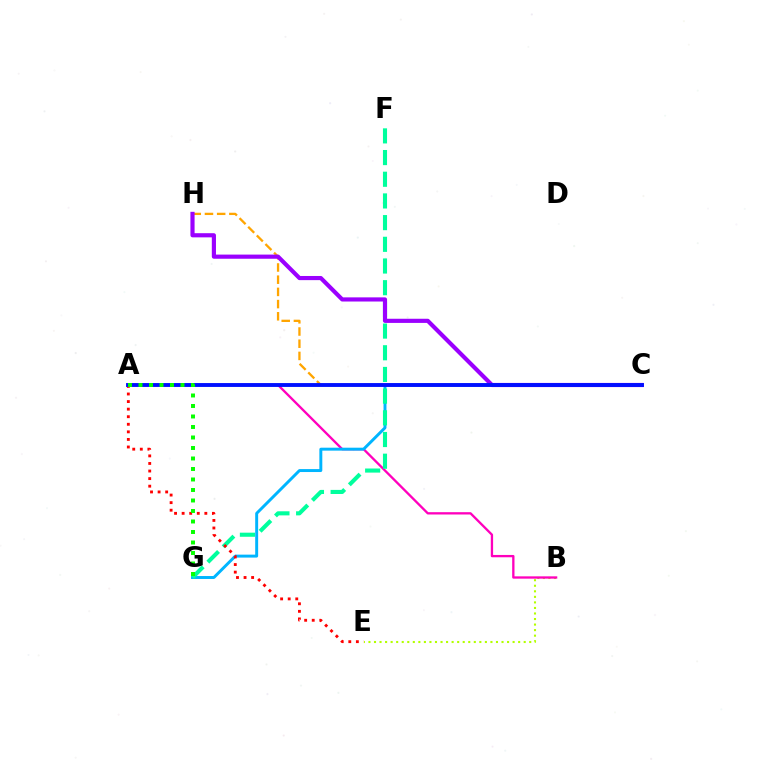{('B', 'E'): [{'color': '#b3ff00', 'line_style': 'dotted', 'thickness': 1.51}], ('A', 'B'): [{'color': '#ff00bd', 'line_style': 'solid', 'thickness': 1.67}], ('C', 'G'): [{'color': '#00b5ff', 'line_style': 'solid', 'thickness': 2.12}], ('F', 'G'): [{'color': '#00ff9d', 'line_style': 'dashed', 'thickness': 2.95}], ('A', 'E'): [{'color': '#ff0000', 'line_style': 'dotted', 'thickness': 2.06}], ('C', 'H'): [{'color': '#ffa500', 'line_style': 'dashed', 'thickness': 1.66}, {'color': '#9b00ff', 'line_style': 'solid', 'thickness': 2.99}], ('A', 'C'): [{'color': '#0010ff', 'line_style': 'solid', 'thickness': 2.78}], ('A', 'G'): [{'color': '#08ff00', 'line_style': 'dotted', 'thickness': 2.85}]}